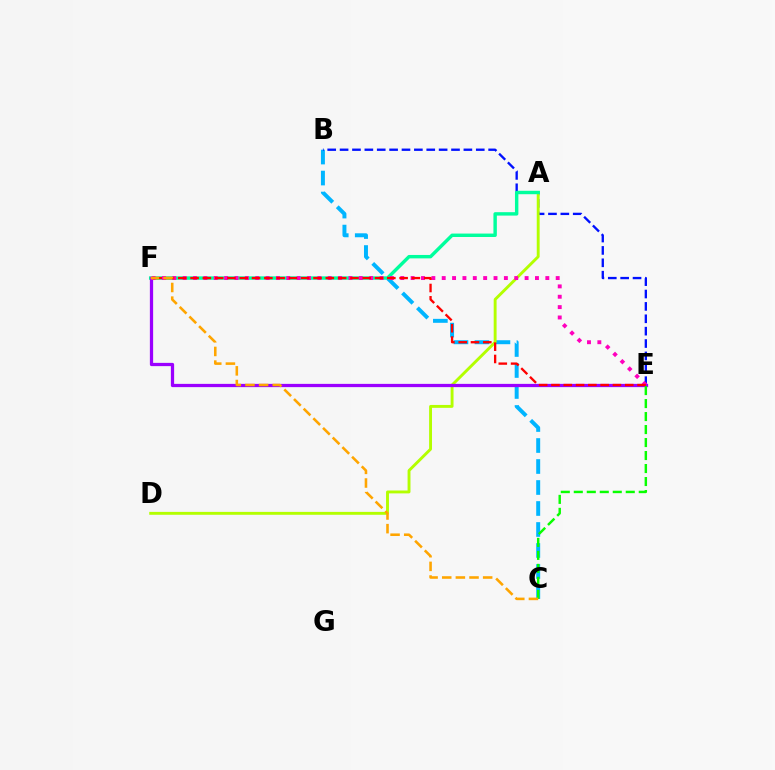{('B', 'C'): [{'color': '#00b5ff', 'line_style': 'dashed', 'thickness': 2.85}], ('B', 'E'): [{'color': '#0010ff', 'line_style': 'dashed', 'thickness': 1.68}], ('A', 'D'): [{'color': '#b3ff00', 'line_style': 'solid', 'thickness': 2.09}], ('A', 'F'): [{'color': '#00ff9d', 'line_style': 'solid', 'thickness': 2.46}], ('E', 'F'): [{'color': '#9b00ff', 'line_style': 'solid', 'thickness': 2.35}, {'color': '#ff00bd', 'line_style': 'dotted', 'thickness': 2.82}, {'color': '#ff0000', 'line_style': 'dashed', 'thickness': 1.67}], ('C', 'E'): [{'color': '#08ff00', 'line_style': 'dashed', 'thickness': 1.77}], ('C', 'F'): [{'color': '#ffa500', 'line_style': 'dashed', 'thickness': 1.85}]}